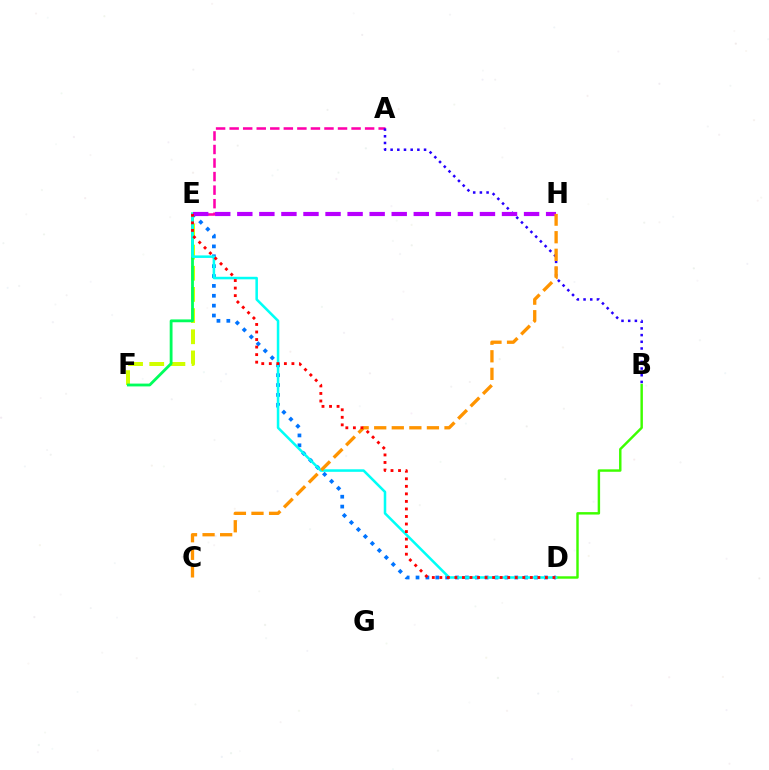{('B', 'D'): [{'color': '#3dff00', 'line_style': 'solid', 'thickness': 1.76}], ('A', 'E'): [{'color': '#ff00ac', 'line_style': 'dashed', 'thickness': 1.84}], ('E', 'F'): [{'color': '#d1ff00', 'line_style': 'dashed', 'thickness': 2.88}, {'color': '#00ff5c', 'line_style': 'solid', 'thickness': 2.03}], ('D', 'E'): [{'color': '#0074ff', 'line_style': 'dotted', 'thickness': 2.68}, {'color': '#00fff6', 'line_style': 'solid', 'thickness': 1.83}, {'color': '#ff0000', 'line_style': 'dotted', 'thickness': 2.05}], ('A', 'B'): [{'color': '#2500ff', 'line_style': 'dotted', 'thickness': 1.82}], ('E', 'H'): [{'color': '#b900ff', 'line_style': 'dashed', 'thickness': 3.0}], ('C', 'H'): [{'color': '#ff9400', 'line_style': 'dashed', 'thickness': 2.39}]}